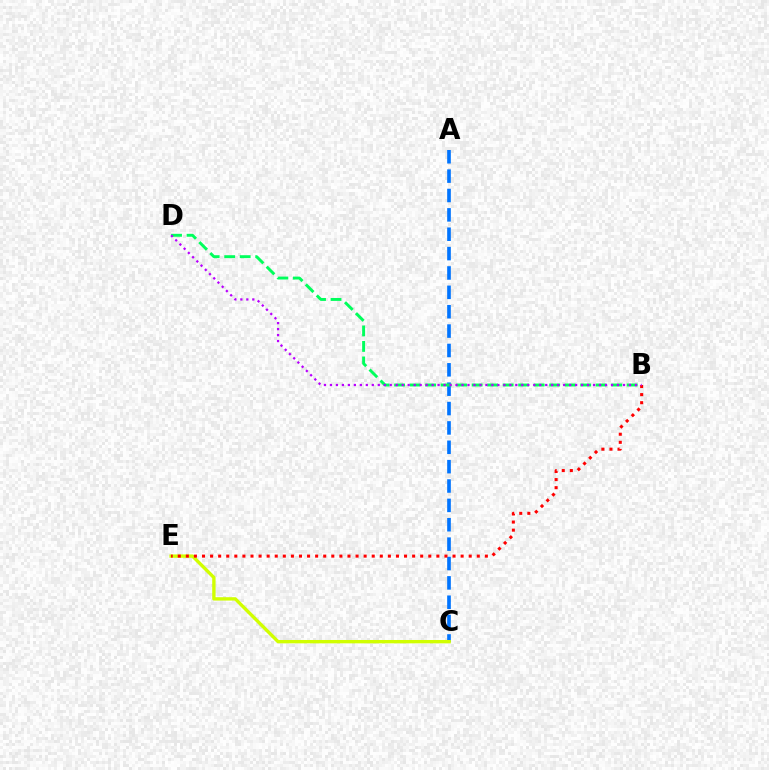{('A', 'C'): [{'color': '#0074ff', 'line_style': 'dashed', 'thickness': 2.63}], ('C', 'E'): [{'color': '#d1ff00', 'line_style': 'solid', 'thickness': 2.42}], ('B', 'D'): [{'color': '#00ff5c', 'line_style': 'dashed', 'thickness': 2.11}, {'color': '#b900ff', 'line_style': 'dotted', 'thickness': 1.62}], ('B', 'E'): [{'color': '#ff0000', 'line_style': 'dotted', 'thickness': 2.2}]}